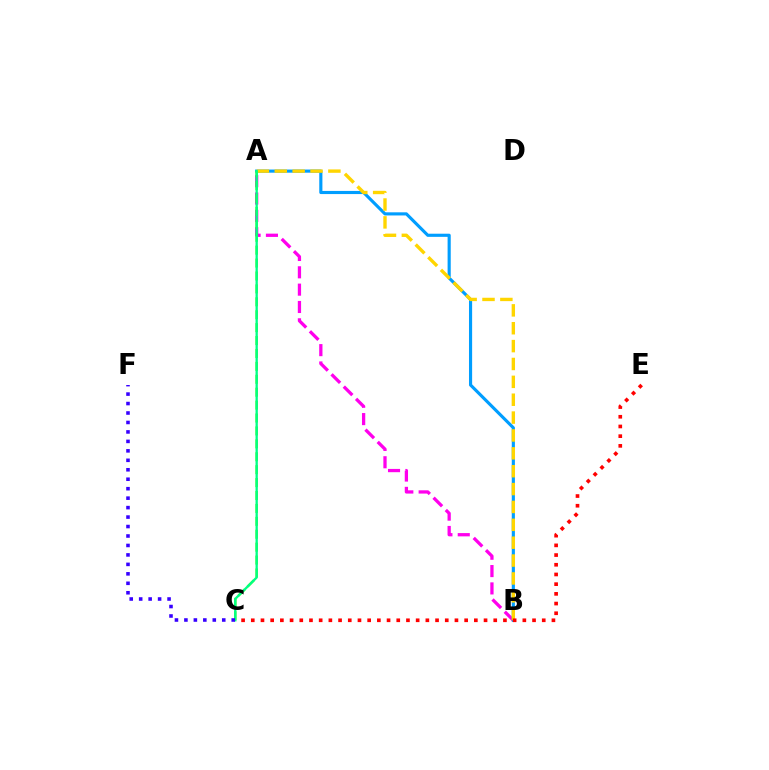{('A', 'B'): [{'color': '#ff00ed', 'line_style': 'dashed', 'thickness': 2.36}, {'color': '#009eff', 'line_style': 'solid', 'thickness': 2.26}, {'color': '#ffd500', 'line_style': 'dashed', 'thickness': 2.43}], ('A', 'C'): [{'color': '#4fff00', 'line_style': 'dashed', 'thickness': 1.75}, {'color': '#00ff86', 'line_style': 'solid', 'thickness': 1.67}], ('C', 'F'): [{'color': '#3700ff', 'line_style': 'dotted', 'thickness': 2.57}], ('C', 'E'): [{'color': '#ff0000', 'line_style': 'dotted', 'thickness': 2.64}]}